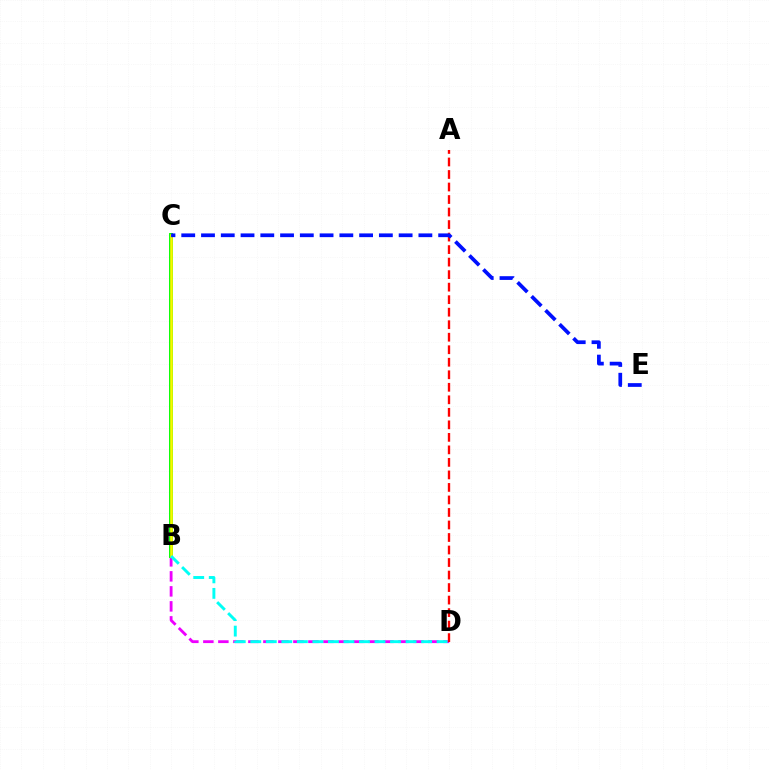{('B', 'D'): [{'color': '#ee00ff', 'line_style': 'dashed', 'thickness': 2.04}, {'color': '#00fff6', 'line_style': 'dashed', 'thickness': 2.11}], ('A', 'D'): [{'color': '#ff0000', 'line_style': 'dashed', 'thickness': 1.7}], ('B', 'C'): [{'color': '#08ff00', 'line_style': 'solid', 'thickness': 2.83}, {'color': '#fcf500', 'line_style': 'solid', 'thickness': 1.84}], ('C', 'E'): [{'color': '#0010ff', 'line_style': 'dashed', 'thickness': 2.68}]}